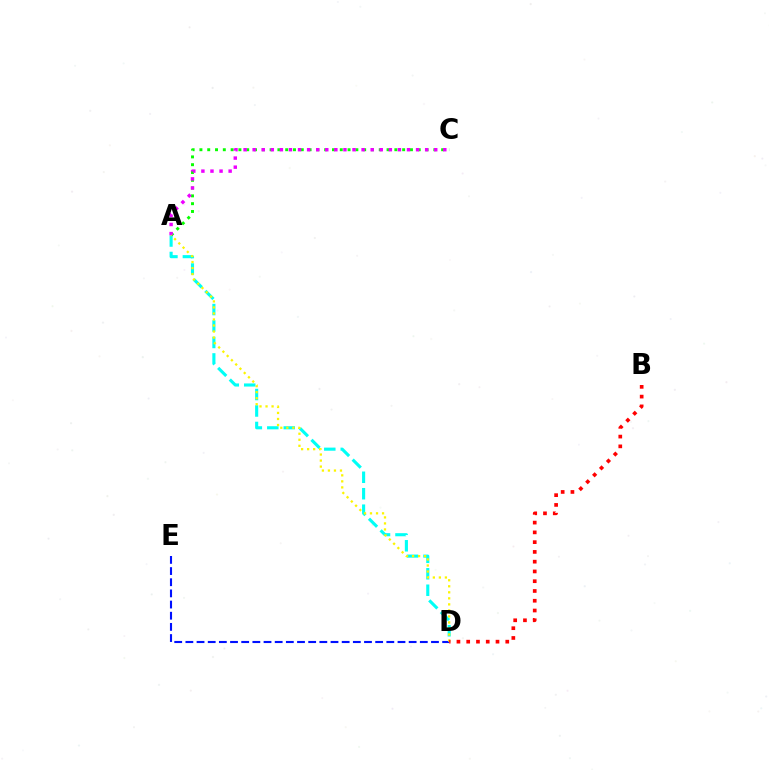{('A', 'D'): [{'color': '#00fff6', 'line_style': 'dashed', 'thickness': 2.24}, {'color': '#fcf500', 'line_style': 'dotted', 'thickness': 1.64}], ('A', 'C'): [{'color': '#08ff00', 'line_style': 'dotted', 'thickness': 2.12}, {'color': '#ee00ff', 'line_style': 'dotted', 'thickness': 2.47}], ('D', 'E'): [{'color': '#0010ff', 'line_style': 'dashed', 'thickness': 1.52}], ('B', 'D'): [{'color': '#ff0000', 'line_style': 'dotted', 'thickness': 2.65}]}